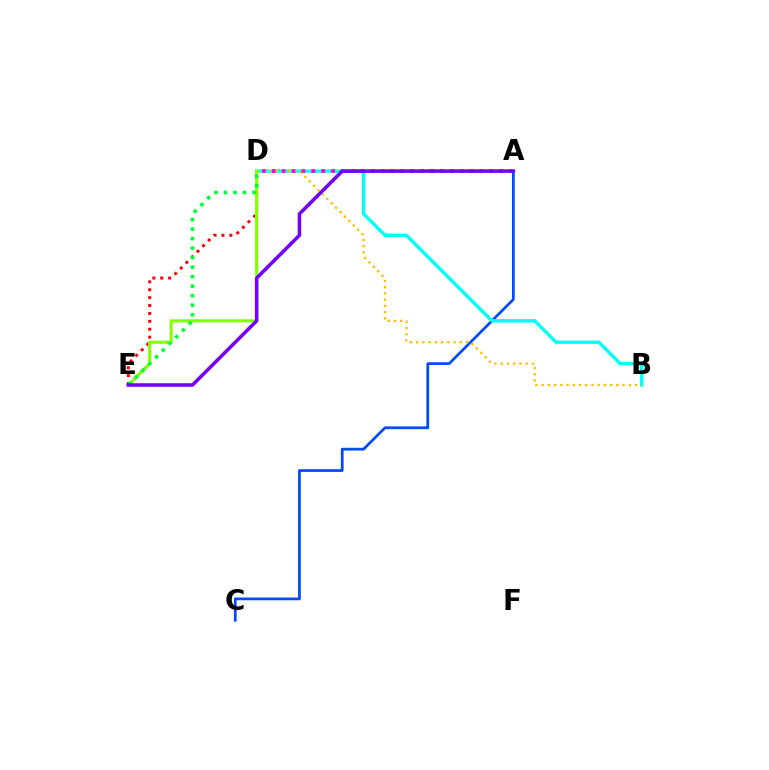{('A', 'C'): [{'color': '#004bff', 'line_style': 'solid', 'thickness': 1.98}], ('B', 'D'): [{'color': '#00fff6', 'line_style': 'solid', 'thickness': 2.43}, {'color': '#ffbd00', 'line_style': 'dotted', 'thickness': 1.69}], ('D', 'E'): [{'color': '#ff0000', 'line_style': 'dotted', 'thickness': 2.14}, {'color': '#84ff00', 'line_style': 'solid', 'thickness': 2.24}, {'color': '#00ff39', 'line_style': 'dotted', 'thickness': 2.58}], ('A', 'D'): [{'color': '#ff00cf', 'line_style': 'dotted', 'thickness': 2.69}], ('A', 'E'): [{'color': '#7200ff', 'line_style': 'solid', 'thickness': 2.55}]}